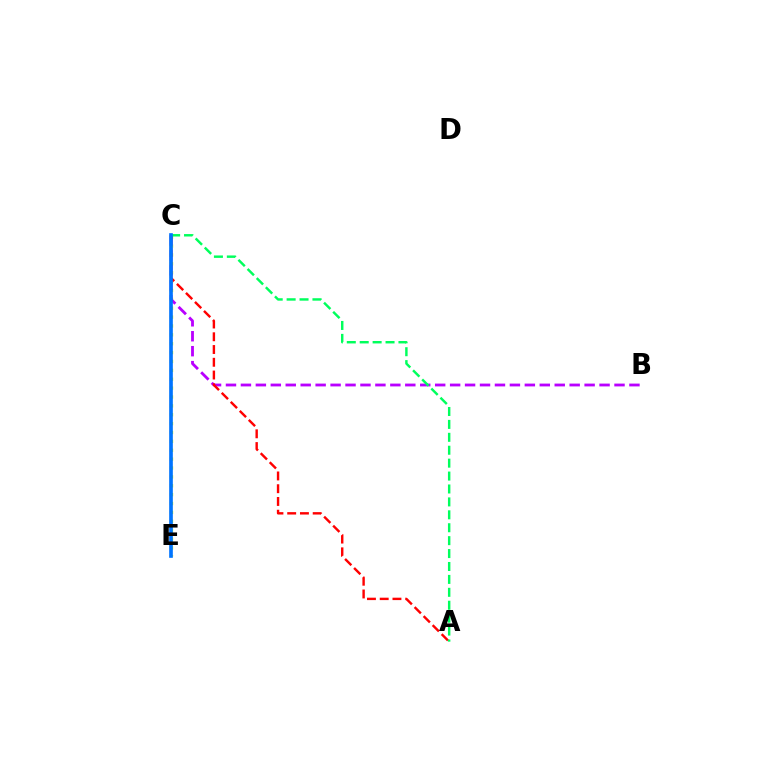{('C', 'E'): [{'color': '#d1ff00', 'line_style': 'dotted', 'thickness': 2.41}, {'color': '#0074ff', 'line_style': 'solid', 'thickness': 2.63}], ('B', 'C'): [{'color': '#b900ff', 'line_style': 'dashed', 'thickness': 2.03}], ('A', 'C'): [{'color': '#ff0000', 'line_style': 'dashed', 'thickness': 1.73}, {'color': '#00ff5c', 'line_style': 'dashed', 'thickness': 1.75}]}